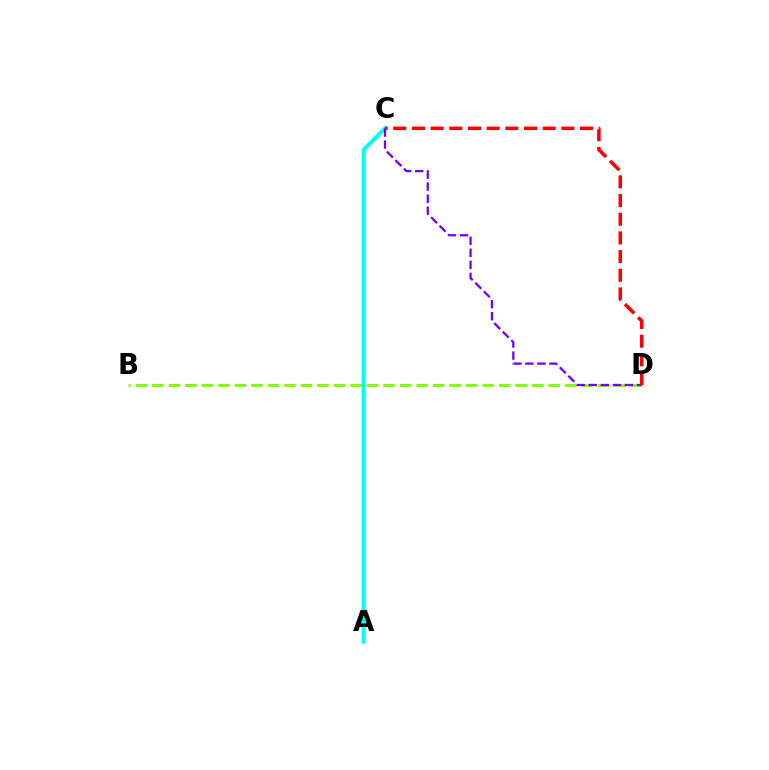{('A', 'C'): [{'color': '#00fff6', 'line_style': 'solid', 'thickness': 2.85}], ('B', 'D'): [{'color': '#84ff00', 'line_style': 'dashed', 'thickness': 2.24}], ('C', 'D'): [{'color': '#7200ff', 'line_style': 'dashed', 'thickness': 1.64}, {'color': '#ff0000', 'line_style': 'dashed', 'thickness': 2.54}]}